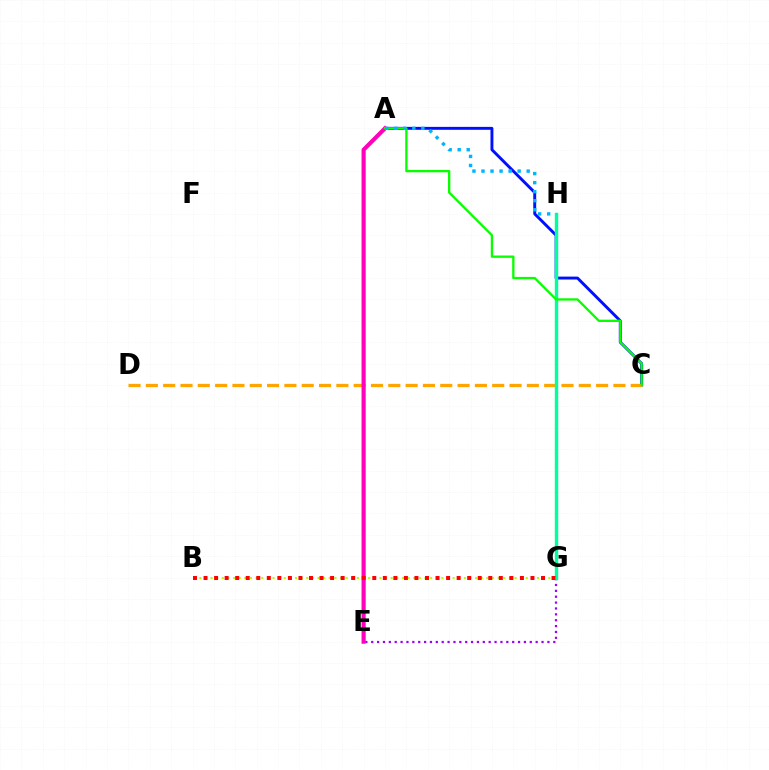{('A', 'C'): [{'color': '#0010ff', 'line_style': 'solid', 'thickness': 2.1}, {'color': '#08ff00', 'line_style': 'solid', 'thickness': 1.67}], ('C', 'D'): [{'color': '#ffa500', 'line_style': 'dashed', 'thickness': 2.35}], ('E', 'G'): [{'color': '#9b00ff', 'line_style': 'dotted', 'thickness': 1.6}], ('G', 'H'): [{'color': '#00ff9d', 'line_style': 'solid', 'thickness': 2.46}], ('B', 'G'): [{'color': '#b3ff00', 'line_style': 'dotted', 'thickness': 1.53}, {'color': '#ff0000', 'line_style': 'dotted', 'thickness': 2.87}], ('A', 'E'): [{'color': '#ff00bd', 'line_style': 'solid', 'thickness': 2.97}], ('A', 'H'): [{'color': '#00b5ff', 'line_style': 'dotted', 'thickness': 2.46}]}